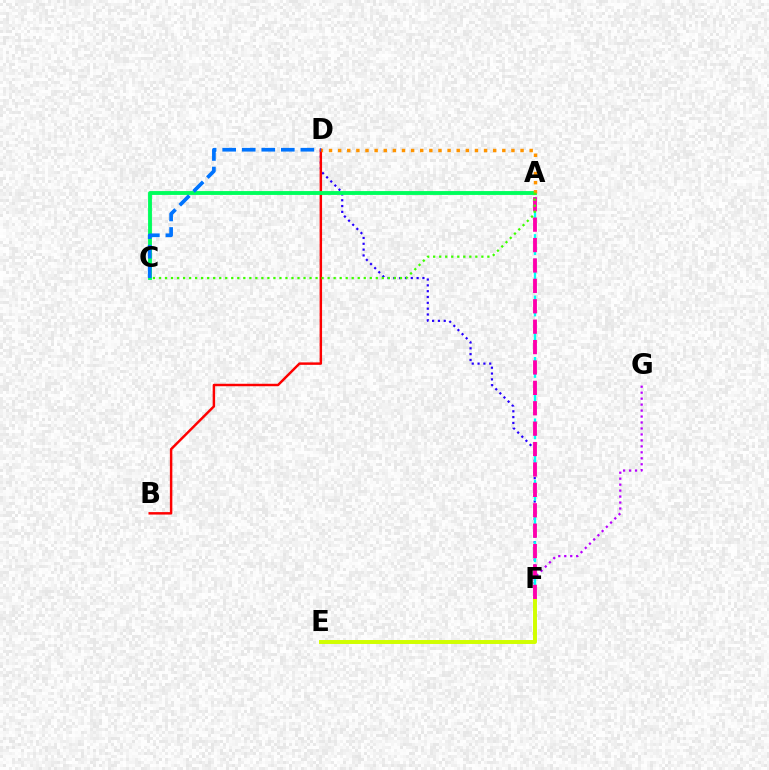{('F', 'G'): [{'color': '#b900ff', 'line_style': 'dotted', 'thickness': 1.62}], ('D', 'F'): [{'color': '#2500ff', 'line_style': 'dotted', 'thickness': 1.58}], ('E', 'F'): [{'color': '#d1ff00', 'line_style': 'solid', 'thickness': 2.84}], ('A', 'F'): [{'color': '#00fff6', 'line_style': 'dashed', 'thickness': 1.67}, {'color': '#ff00ac', 'line_style': 'dashed', 'thickness': 2.77}], ('B', 'D'): [{'color': '#ff0000', 'line_style': 'solid', 'thickness': 1.77}], ('A', 'C'): [{'color': '#00ff5c', 'line_style': 'solid', 'thickness': 2.78}, {'color': '#3dff00', 'line_style': 'dotted', 'thickness': 1.64}], ('A', 'D'): [{'color': '#ff9400', 'line_style': 'dotted', 'thickness': 2.48}], ('C', 'D'): [{'color': '#0074ff', 'line_style': 'dashed', 'thickness': 2.66}]}